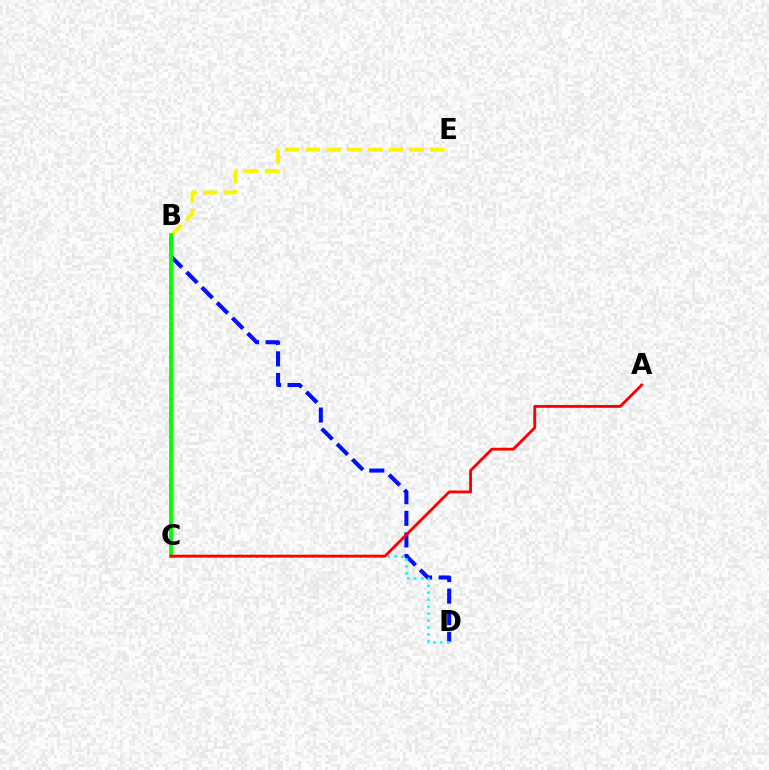{('B', 'C'): [{'color': '#ee00ff', 'line_style': 'solid', 'thickness': 1.73}, {'color': '#08ff00', 'line_style': 'solid', 'thickness': 2.78}], ('B', 'E'): [{'color': '#fcf500', 'line_style': 'dashed', 'thickness': 2.82}], ('B', 'D'): [{'color': '#0010ff', 'line_style': 'dashed', 'thickness': 2.94}], ('C', 'D'): [{'color': '#00fff6', 'line_style': 'dotted', 'thickness': 1.88}], ('A', 'C'): [{'color': '#ff0000', 'line_style': 'solid', 'thickness': 2.06}]}